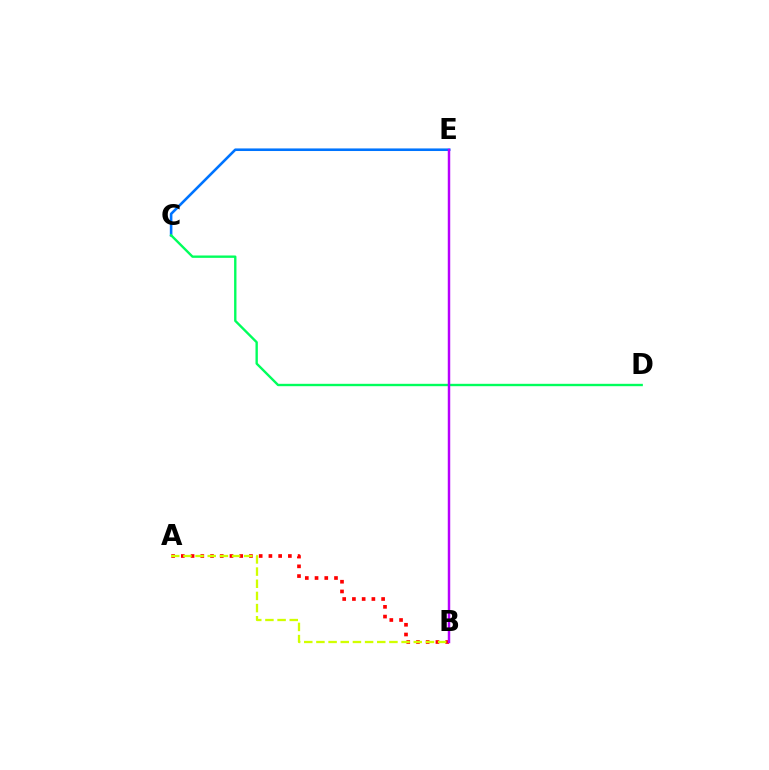{('C', 'E'): [{'color': '#0074ff', 'line_style': 'solid', 'thickness': 1.87}], ('A', 'B'): [{'color': '#ff0000', 'line_style': 'dotted', 'thickness': 2.64}, {'color': '#d1ff00', 'line_style': 'dashed', 'thickness': 1.65}], ('C', 'D'): [{'color': '#00ff5c', 'line_style': 'solid', 'thickness': 1.71}], ('B', 'E'): [{'color': '#b900ff', 'line_style': 'solid', 'thickness': 1.77}]}